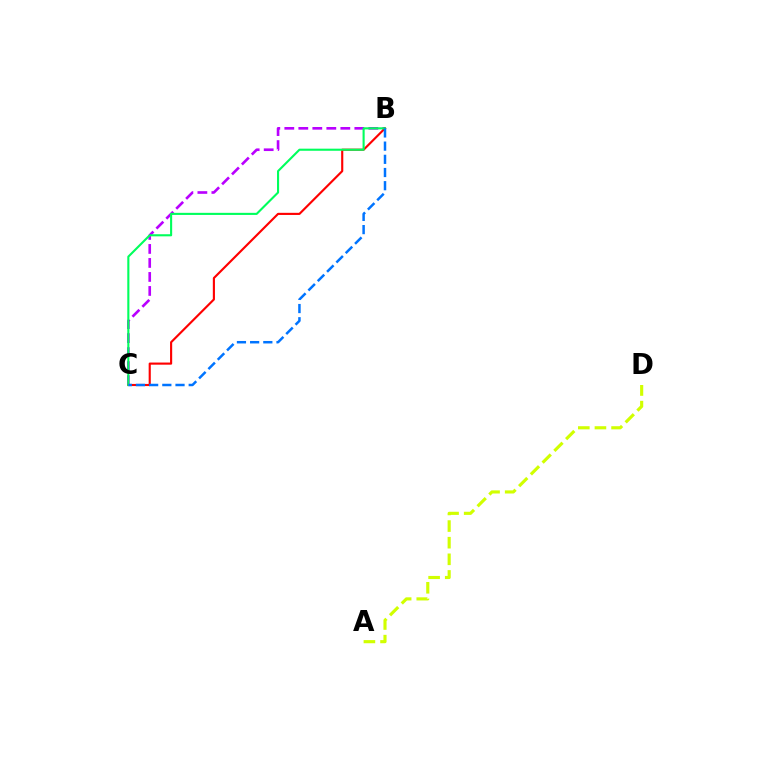{('B', 'C'): [{'color': '#b900ff', 'line_style': 'dashed', 'thickness': 1.9}, {'color': '#ff0000', 'line_style': 'solid', 'thickness': 1.54}, {'color': '#00ff5c', 'line_style': 'solid', 'thickness': 1.52}, {'color': '#0074ff', 'line_style': 'dashed', 'thickness': 1.79}], ('A', 'D'): [{'color': '#d1ff00', 'line_style': 'dashed', 'thickness': 2.26}]}